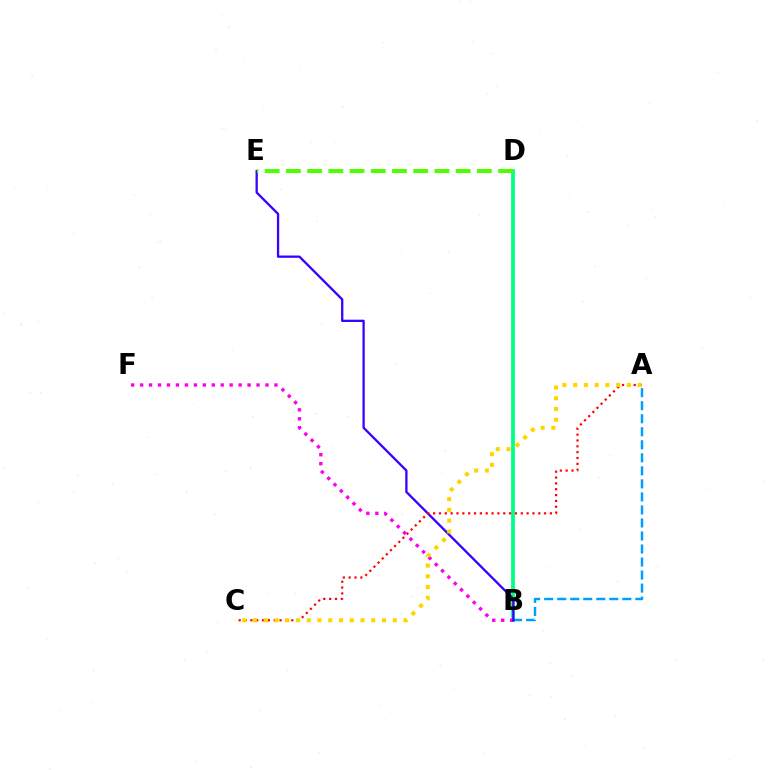{('B', 'D'): [{'color': '#00ff86', 'line_style': 'solid', 'thickness': 2.7}], ('B', 'F'): [{'color': '#ff00ed', 'line_style': 'dotted', 'thickness': 2.43}], ('A', 'B'): [{'color': '#009eff', 'line_style': 'dashed', 'thickness': 1.77}], ('B', 'E'): [{'color': '#3700ff', 'line_style': 'solid', 'thickness': 1.64}], ('A', 'C'): [{'color': '#ff0000', 'line_style': 'dotted', 'thickness': 1.59}, {'color': '#ffd500', 'line_style': 'dotted', 'thickness': 2.92}], ('D', 'E'): [{'color': '#4fff00', 'line_style': 'dashed', 'thickness': 2.88}]}